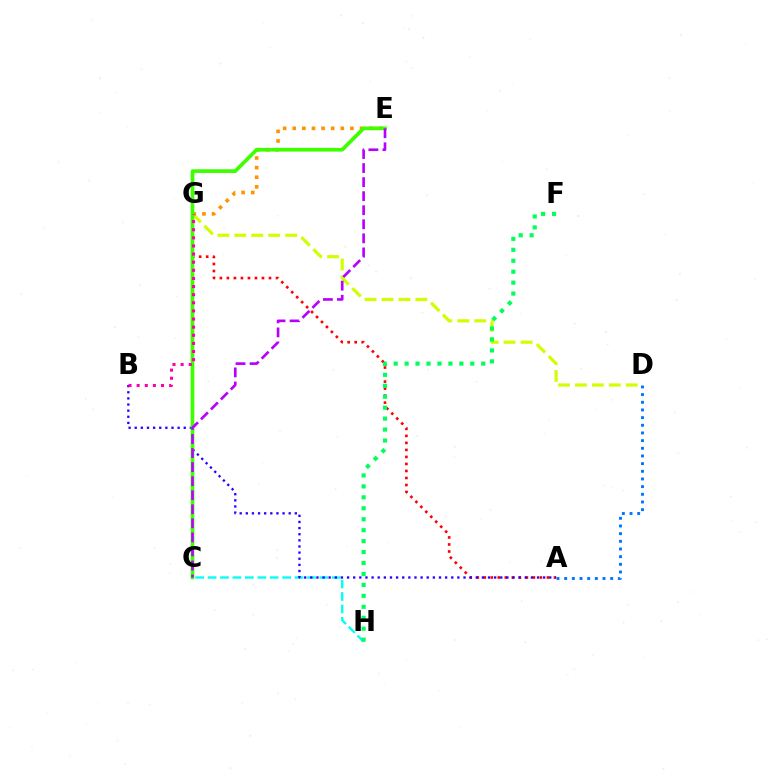{('D', 'G'): [{'color': '#d1ff00', 'line_style': 'dashed', 'thickness': 2.3}], ('A', 'G'): [{'color': '#ff0000', 'line_style': 'dotted', 'thickness': 1.91}], ('C', 'H'): [{'color': '#00fff6', 'line_style': 'dashed', 'thickness': 1.69}], ('E', 'G'): [{'color': '#ff9400', 'line_style': 'dotted', 'thickness': 2.61}], ('A', 'B'): [{'color': '#2500ff', 'line_style': 'dotted', 'thickness': 1.66}], ('F', 'H'): [{'color': '#00ff5c', 'line_style': 'dotted', 'thickness': 2.97}], ('C', 'E'): [{'color': '#3dff00', 'line_style': 'solid', 'thickness': 2.66}, {'color': '#b900ff', 'line_style': 'dashed', 'thickness': 1.91}], ('A', 'D'): [{'color': '#0074ff', 'line_style': 'dotted', 'thickness': 2.08}], ('B', 'G'): [{'color': '#ff00ac', 'line_style': 'dotted', 'thickness': 2.21}]}